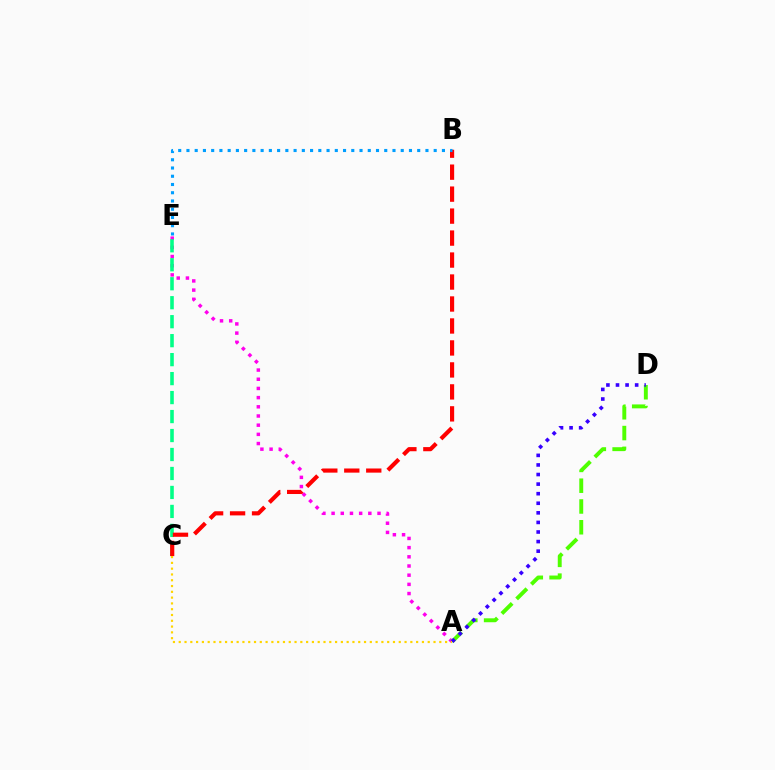{('A', 'E'): [{'color': '#ff00ed', 'line_style': 'dotted', 'thickness': 2.5}], ('C', 'E'): [{'color': '#00ff86', 'line_style': 'dashed', 'thickness': 2.58}], ('A', 'D'): [{'color': '#4fff00', 'line_style': 'dashed', 'thickness': 2.82}, {'color': '#3700ff', 'line_style': 'dotted', 'thickness': 2.6}], ('B', 'C'): [{'color': '#ff0000', 'line_style': 'dashed', 'thickness': 2.99}], ('A', 'C'): [{'color': '#ffd500', 'line_style': 'dotted', 'thickness': 1.57}], ('B', 'E'): [{'color': '#009eff', 'line_style': 'dotted', 'thickness': 2.24}]}